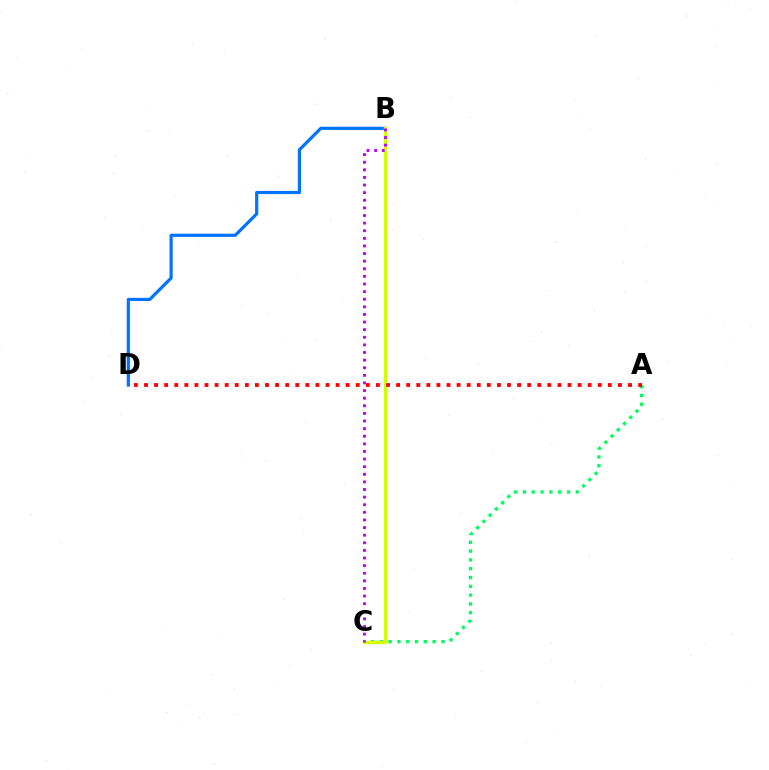{('A', 'C'): [{'color': '#00ff5c', 'line_style': 'dotted', 'thickness': 2.39}], ('B', 'D'): [{'color': '#0074ff', 'line_style': 'solid', 'thickness': 2.3}], ('B', 'C'): [{'color': '#d1ff00', 'line_style': 'solid', 'thickness': 2.44}, {'color': '#b900ff', 'line_style': 'dotted', 'thickness': 2.07}], ('A', 'D'): [{'color': '#ff0000', 'line_style': 'dotted', 'thickness': 2.74}]}